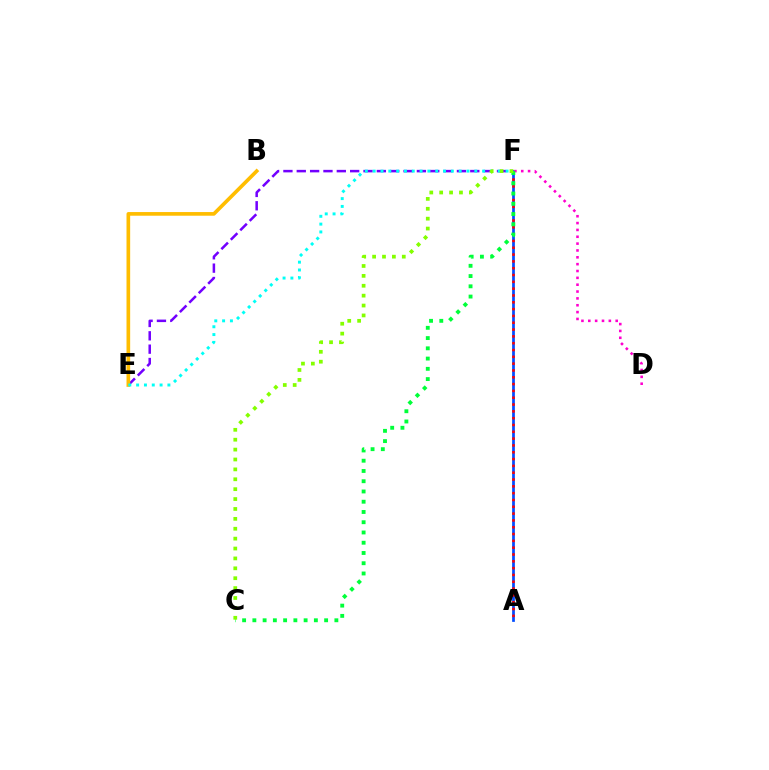{('E', 'F'): [{'color': '#7200ff', 'line_style': 'dashed', 'thickness': 1.81}, {'color': '#00fff6', 'line_style': 'dotted', 'thickness': 2.12}], ('A', 'F'): [{'color': '#004bff', 'line_style': 'solid', 'thickness': 1.96}, {'color': '#ff0000', 'line_style': 'dotted', 'thickness': 1.85}], ('D', 'F'): [{'color': '#ff00cf', 'line_style': 'dotted', 'thickness': 1.86}], ('B', 'E'): [{'color': '#ffbd00', 'line_style': 'solid', 'thickness': 2.63}], ('C', 'F'): [{'color': '#00ff39', 'line_style': 'dotted', 'thickness': 2.79}, {'color': '#84ff00', 'line_style': 'dotted', 'thickness': 2.69}]}